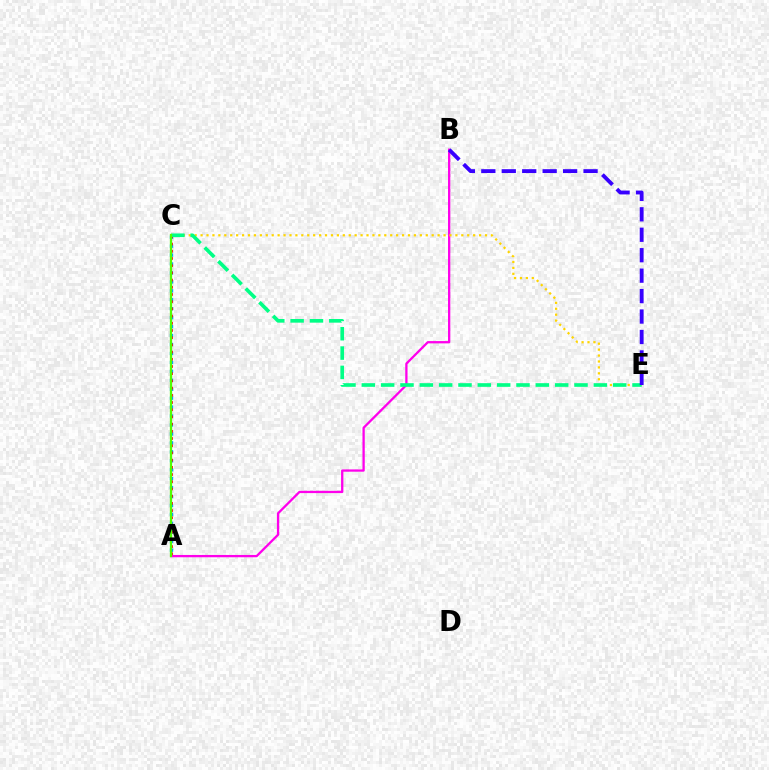{('A', 'C'): [{'color': '#009eff', 'line_style': 'dotted', 'thickness': 2.43}, {'color': '#ff0000', 'line_style': 'dotted', 'thickness': 1.96}, {'color': '#4fff00', 'line_style': 'solid', 'thickness': 1.64}], ('A', 'B'): [{'color': '#ff00ed', 'line_style': 'solid', 'thickness': 1.65}], ('C', 'E'): [{'color': '#ffd500', 'line_style': 'dotted', 'thickness': 1.61}, {'color': '#00ff86', 'line_style': 'dashed', 'thickness': 2.63}], ('B', 'E'): [{'color': '#3700ff', 'line_style': 'dashed', 'thickness': 2.78}]}